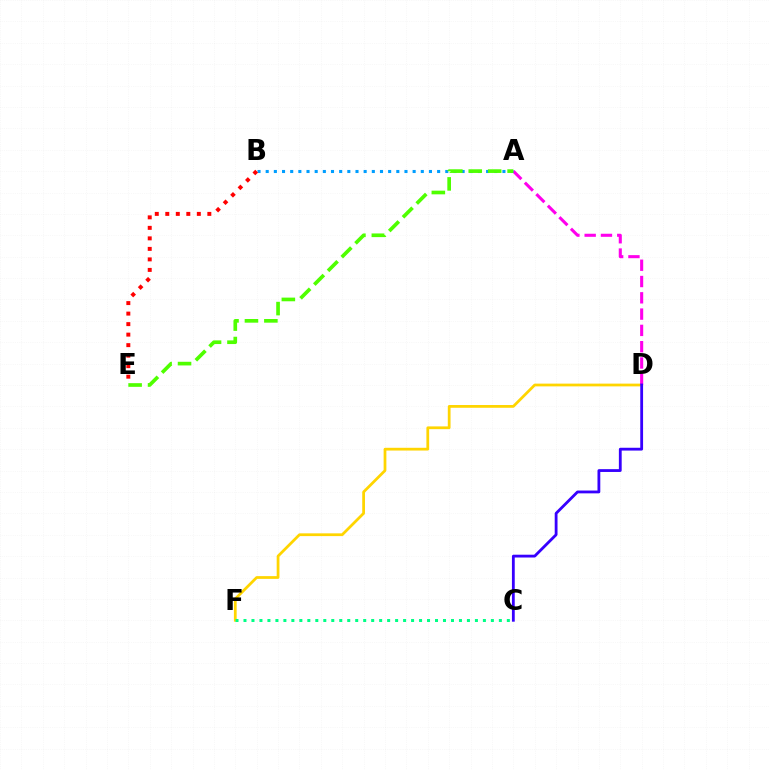{('D', 'F'): [{'color': '#ffd500', 'line_style': 'solid', 'thickness': 1.99}], ('A', 'D'): [{'color': '#ff00ed', 'line_style': 'dashed', 'thickness': 2.21}], ('A', 'B'): [{'color': '#009eff', 'line_style': 'dotted', 'thickness': 2.22}], ('C', 'F'): [{'color': '#00ff86', 'line_style': 'dotted', 'thickness': 2.17}], ('B', 'E'): [{'color': '#ff0000', 'line_style': 'dotted', 'thickness': 2.86}], ('A', 'E'): [{'color': '#4fff00', 'line_style': 'dashed', 'thickness': 2.64}], ('C', 'D'): [{'color': '#3700ff', 'line_style': 'solid', 'thickness': 2.02}]}